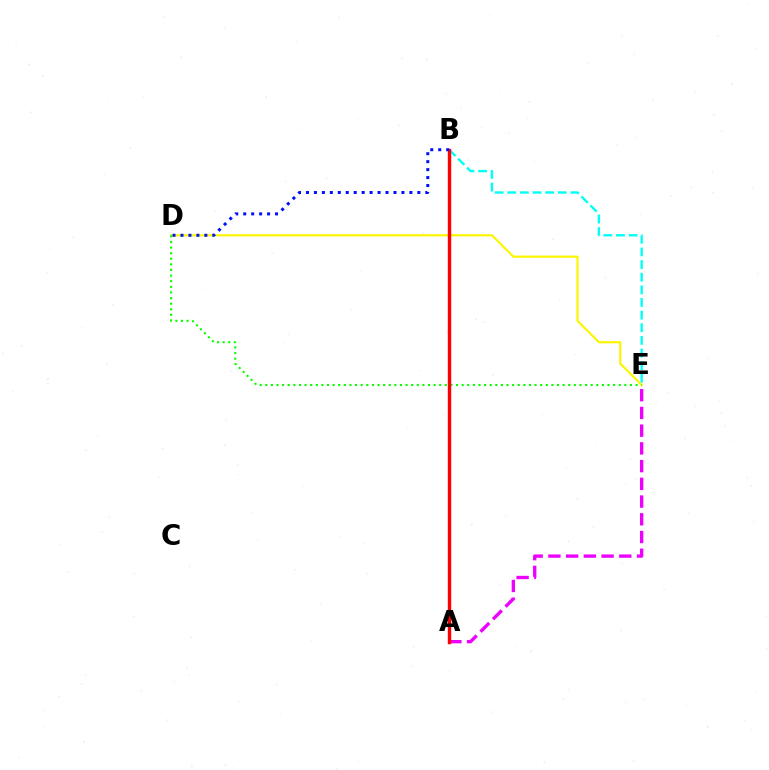{('B', 'E'): [{'color': '#00fff6', 'line_style': 'dashed', 'thickness': 1.72}], ('A', 'E'): [{'color': '#ee00ff', 'line_style': 'dashed', 'thickness': 2.41}], ('D', 'E'): [{'color': '#fcf500', 'line_style': 'solid', 'thickness': 1.57}, {'color': '#08ff00', 'line_style': 'dotted', 'thickness': 1.52}], ('A', 'B'): [{'color': '#ff0000', 'line_style': 'solid', 'thickness': 2.45}], ('B', 'D'): [{'color': '#0010ff', 'line_style': 'dotted', 'thickness': 2.16}]}